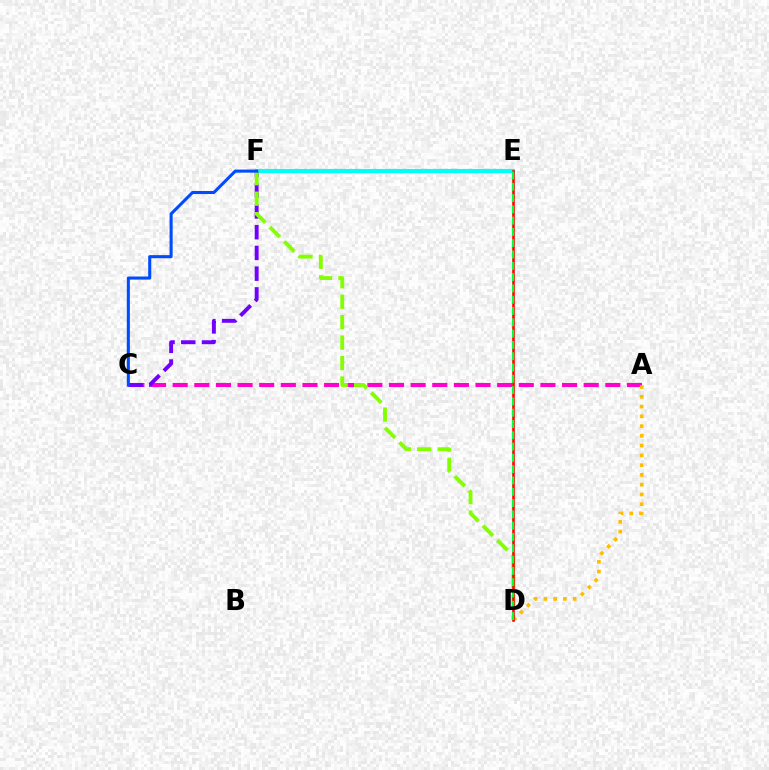{('A', 'C'): [{'color': '#ff00cf', 'line_style': 'dashed', 'thickness': 2.94}], ('A', 'D'): [{'color': '#ffbd00', 'line_style': 'dotted', 'thickness': 2.65}], ('E', 'F'): [{'color': '#00fff6', 'line_style': 'solid', 'thickness': 2.98}], ('C', 'F'): [{'color': '#7200ff', 'line_style': 'dashed', 'thickness': 2.82}, {'color': '#004bff', 'line_style': 'solid', 'thickness': 2.21}], ('D', 'F'): [{'color': '#84ff00', 'line_style': 'dashed', 'thickness': 2.78}], ('D', 'E'): [{'color': '#ff0000', 'line_style': 'solid', 'thickness': 1.86}, {'color': '#00ff39', 'line_style': 'dashed', 'thickness': 1.53}]}